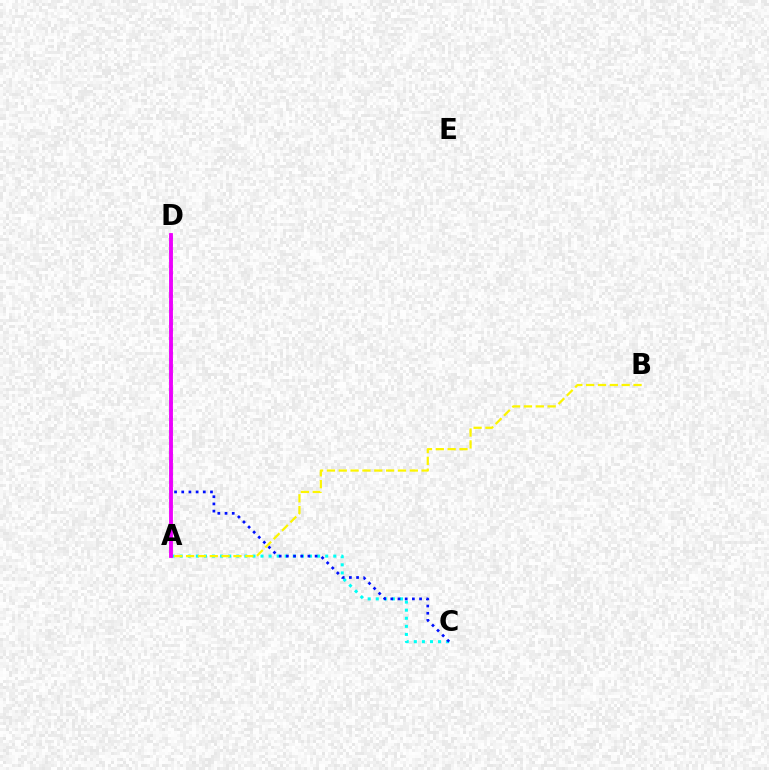{('A', 'C'): [{'color': '#00fff6', 'line_style': 'dotted', 'thickness': 2.2}], ('C', 'D'): [{'color': '#0010ff', 'line_style': 'dotted', 'thickness': 1.95}], ('A', 'D'): [{'color': '#08ff00', 'line_style': 'solid', 'thickness': 1.52}, {'color': '#ff0000', 'line_style': 'solid', 'thickness': 1.62}, {'color': '#ee00ff', 'line_style': 'solid', 'thickness': 2.74}], ('A', 'B'): [{'color': '#fcf500', 'line_style': 'dashed', 'thickness': 1.61}]}